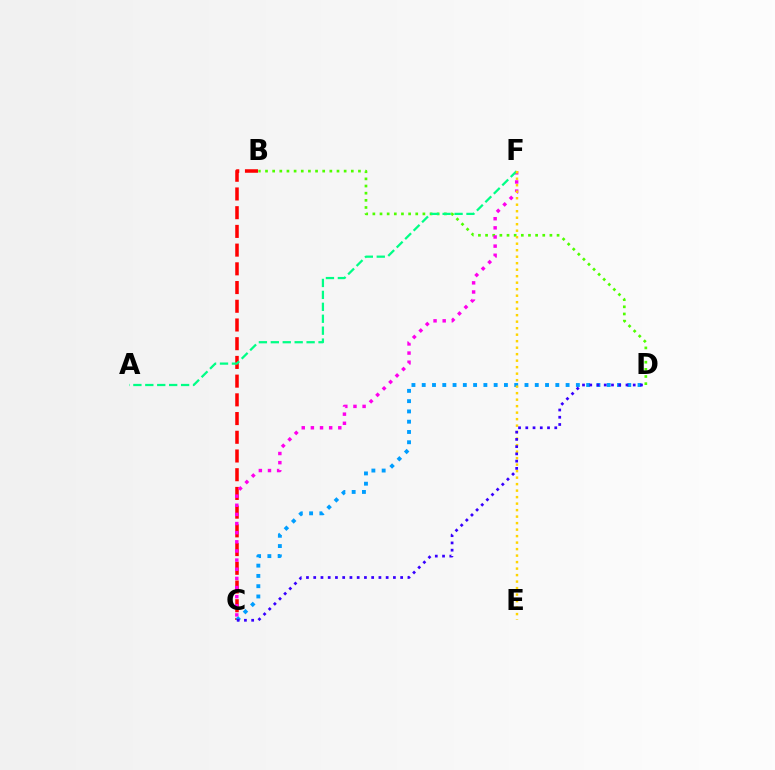{('B', 'C'): [{'color': '#ff0000', 'line_style': 'dashed', 'thickness': 2.54}], ('B', 'D'): [{'color': '#4fff00', 'line_style': 'dotted', 'thickness': 1.94}], ('C', 'F'): [{'color': '#ff00ed', 'line_style': 'dotted', 'thickness': 2.48}], ('A', 'F'): [{'color': '#00ff86', 'line_style': 'dashed', 'thickness': 1.62}], ('C', 'D'): [{'color': '#009eff', 'line_style': 'dotted', 'thickness': 2.79}, {'color': '#3700ff', 'line_style': 'dotted', 'thickness': 1.97}], ('E', 'F'): [{'color': '#ffd500', 'line_style': 'dotted', 'thickness': 1.77}]}